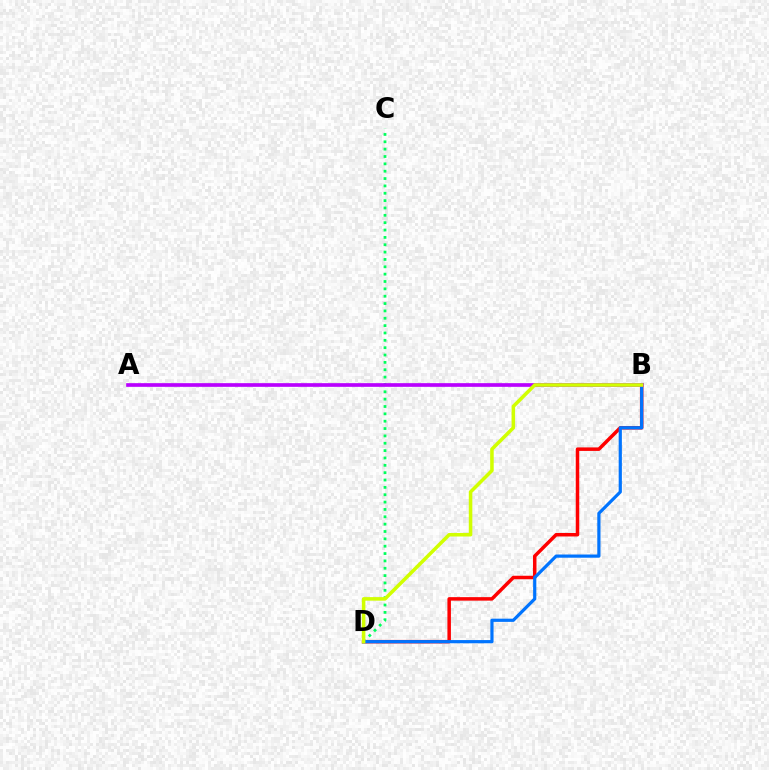{('B', 'D'): [{'color': '#ff0000', 'line_style': 'solid', 'thickness': 2.52}, {'color': '#0074ff', 'line_style': 'solid', 'thickness': 2.3}, {'color': '#d1ff00', 'line_style': 'solid', 'thickness': 2.55}], ('C', 'D'): [{'color': '#00ff5c', 'line_style': 'dotted', 'thickness': 2.0}], ('A', 'B'): [{'color': '#b900ff', 'line_style': 'solid', 'thickness': 2.64}]}